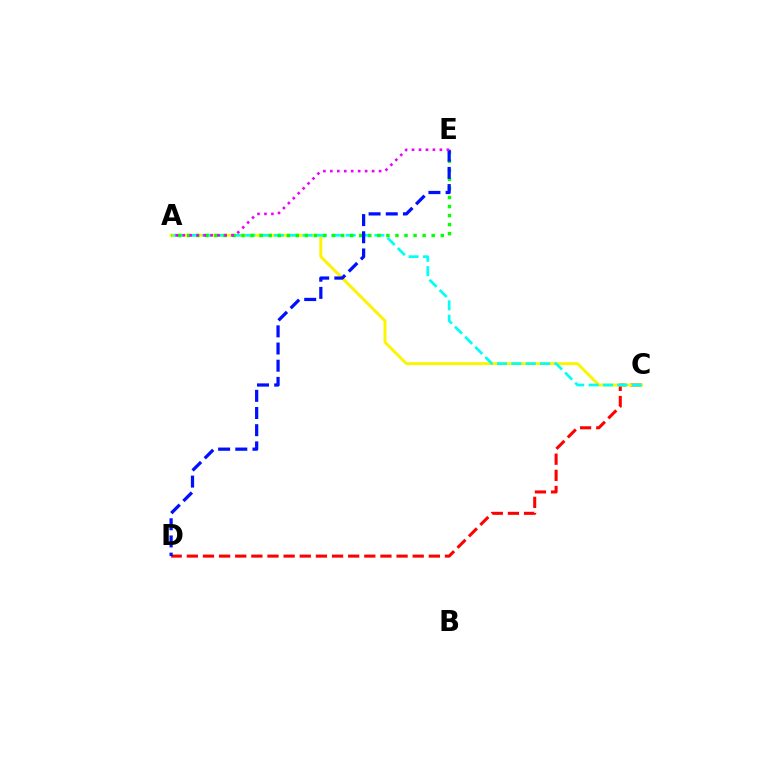{('C', 'D'): [{'color': '#ff0000', 'line_style': 'dashed', 'thickness': 2.19}], ('A', 'C'): [{'color': '#fcf500', 'line_style': 'solid', 'thickness': 2.12}, {'color': '#00fff6', 'line_style': 'dashed', 'thickness': 1.95}], ('A', 'E'): [{'color': '#08ff00', 'line_style': 'dotted', 'thickness': 2.46}, {'color': '#ee00ff', 'line_style': 'dotted', 'thickness': 1.89}], ('D', 'E'): [{'color': '#0010ff', 'line_style': 'dashed', 'thickness': 2.33}]}